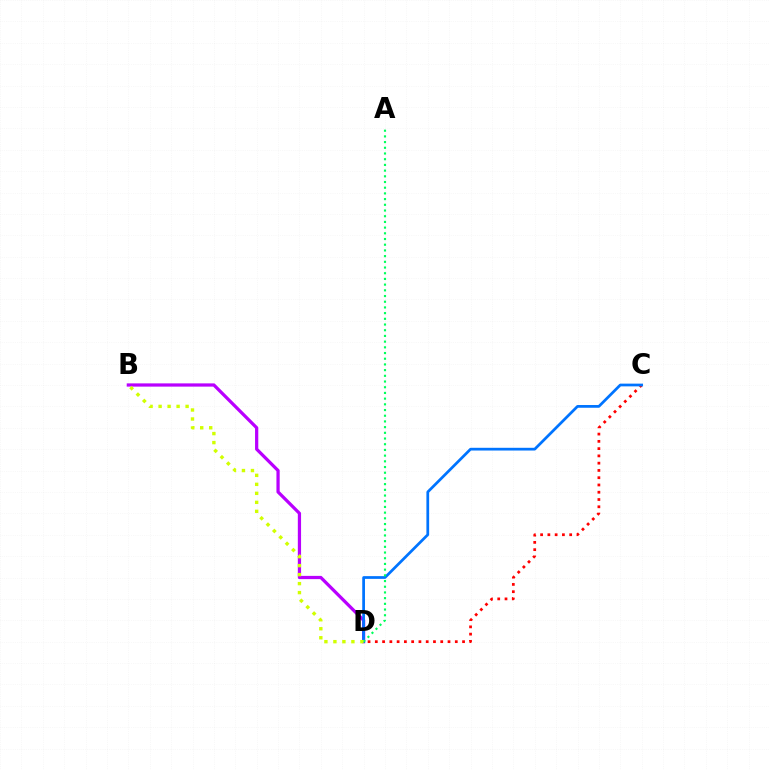{('C', 'D'): [{'color': '#ff0000', 'line_style': 'dotted', 'thickness': 1.98}, {'color': '#0074ff', 'line_style': 'solid', 'thickness': 1.97}], ('B', 'D'): [{'color': '#b900ff', 'line_style': 'solid', 'thickness': 2.33}, {'color': '#d1ff00', 'line_style': 'dotted', 'thickness': 2.45}], ('A', 'D'): [{'color': '#00ff5c', 'line_style': 'dotted', 'thickness': 1.55}]}